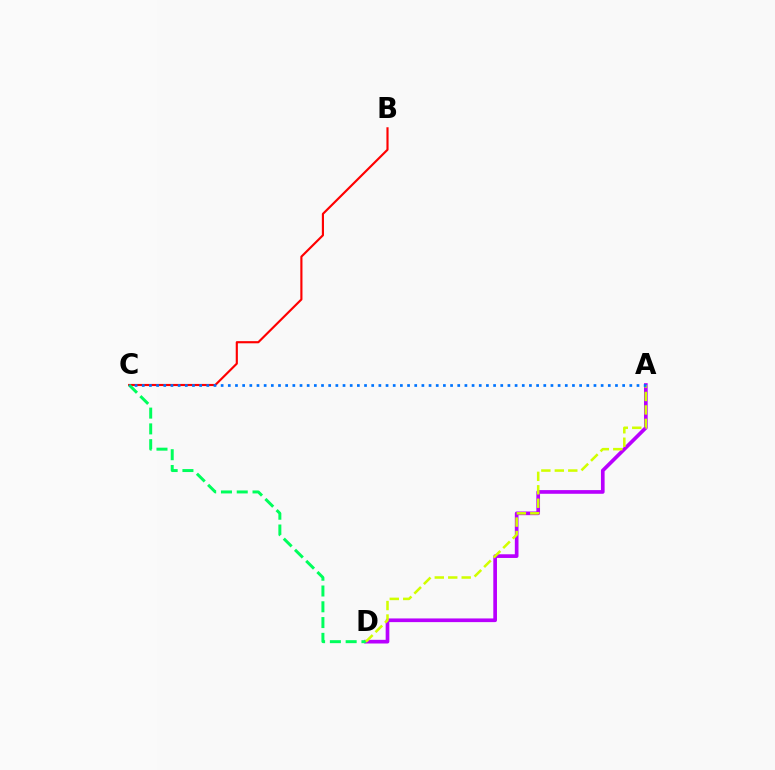{('B', 'C'): [{'color': '#ff0000', 'line_style': 'solid', 'thickness': 1.55}], ('A', 'D'): [{'color': '#b900ff', 'line_style': 'solid', 'thickness': 2.65}, {'color': '#d1ff00', 'line_style': 'dashed', 'thickness': 1.83}], ('C', 'D'): [{'color': '#00ff5c', 'line_style': 'dashed', 'thickness': 2.14}], ('A', 'C'): [{'color': '#0074ff', 'line_style': 'dotted', 'thickness': 1.95}]}